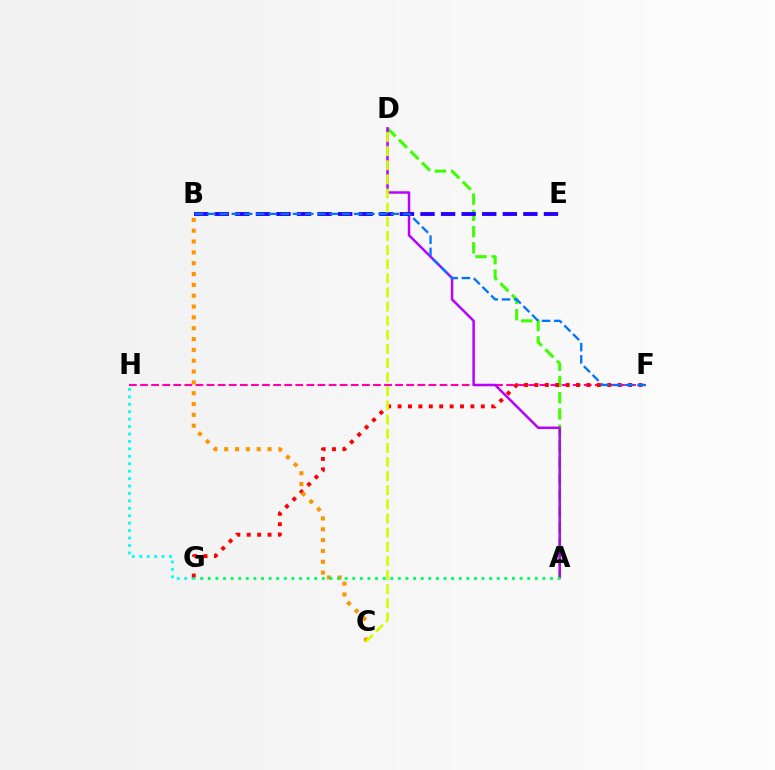{('G', 'H'): [{'color': '#00fff6', 'line_style': 'dotted', 'thickness': 2.02}], ('F', 'H'): [{'color': '#ff00ac', 'line_style': 'dashed', 'thickness': 1.51}], ('A', 'D'): [{'color': '#3dff00', 'line_style': 'dashed', 'thickness': 2.2}, {'color': '#b900ff', 'line_style': 'solid', 'thickness': 1.79}], ('F', 'G'): [{'color': '#ff0000', 'line_style': 'dotted', 'thickness': 2.83}], ('B', 'C'): [{'color': '#ff9400', 'line_style': 'dotted', 'thickness': 2.94}], ('B', 'E'): [{'color': '#2500ff', 'line_style': 'dashed', 'thickness': 2.8}], ('C', 'D'): [{'color': '#d1ff00', 'line_style': 'dashed', 'thickness': 1.92}], ('B', 'F'): [{'color': '#0074ff', 'line_style': 'dashed', 'thickness': 1.66}], ('A', 'G'): [{'color': '#00ff5c', 'line_style': 'dotted', 'thickness': 2.07}]}